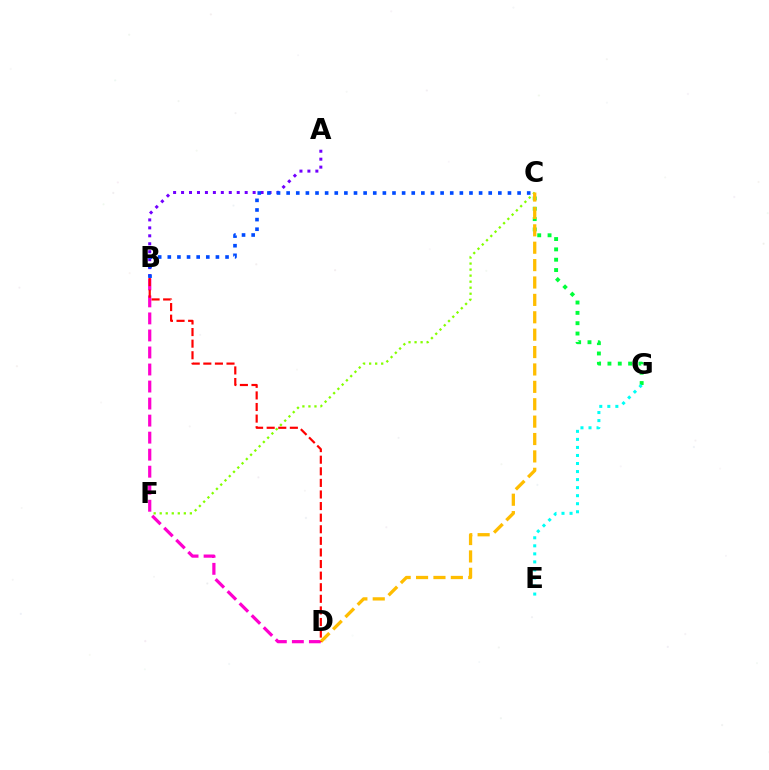{('C', 'G'): [{'color': '#00ff39', 'line_style': 'dotted', 'thickness': 2.81}], ('A', 'B'): [{'color': '#7200ff', 'line_style': 'dotted', 'thickness': 2.16}], ('C', 'F'): [{'color': '#84ff00', 'line_style': 'dotted', 'thickness': 1.64}], ('B', 'C'): [{'color': '#004bff', 'line_style': 'dotted', 'thickness': 2.61}], ('E', 'G'): [{'color': '#00fff6', 'line_style': 'dotted', 'thickness': 2.18}], ('B', 'D'): [{'color': '#ff00cf', 'line_style': 'dashed', 'thickness': 2.31}, {'color': '#ff0000', 'line_style': 'dashed', 'thickness': 1.57}], ('C', 'D'): [{'color': '#ffbd00', 'line_style': 'dashed', 'thickness': 2.36}]}